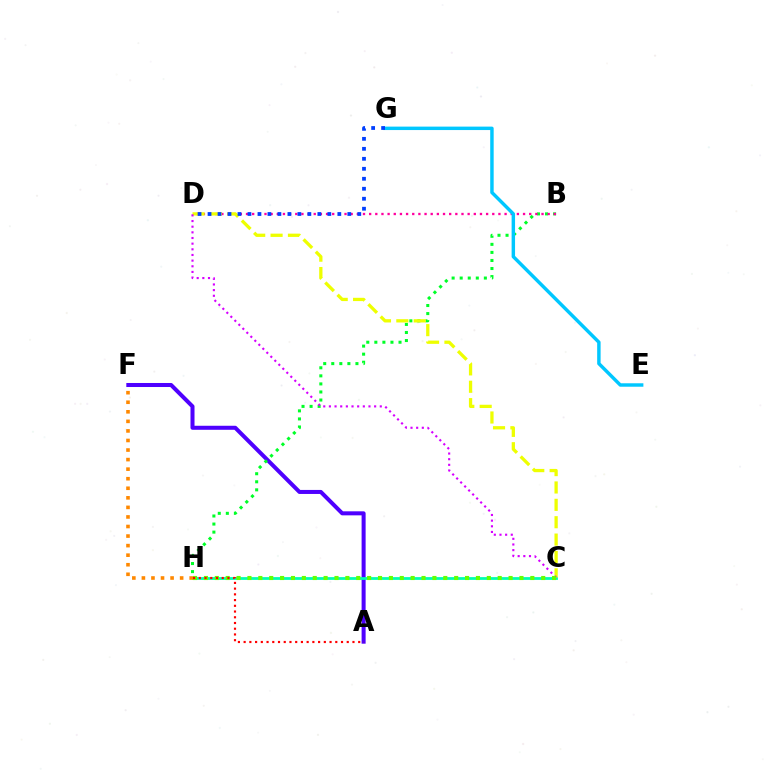{('A', 'F'): [{'color': '#4f00ff', 'line_style': 'solid', 'thickness': 2.9}], ('B', 'H'): [{'color': '#00ff27', 'line_style': 'dotted', 'thickness': 2.19}], ('B', 'D'): [{'color': '#ff00a0', 'line_style': 'dotted', 'thickness': 1.67}], ('C', 'H'): [{'color': '#00ffaf', 'line_style': 'solid', 'thickness': 2.0}, {'color': '#66ff00', 'line_style': 'dotted', 'thickness': 2.96}], ('E', 'G'): [{'color': '#00c7ff', 'line_style': 'solid', 'thickness': 2.48}], ('C', 'D'): [{'color': '#eeff00', 'line_style': 'dashed', 'thickness': 2.36}, {'color': '#d600ff', 'line_style': 'dotted', 'thickness': 1.54}], ('F', 'H'): [{'color': '#ff8800', 'line_style': 'dotted', 'thickness': 2.6}], ('A', 'H'): [{'color': '#ff0000', 'line_style': 'dotted', 'thickness': 1.56}], ('D', 'G'): [{'color': '#003fff', 'line_style': 'dotted', 'thickness': 2.71}]}